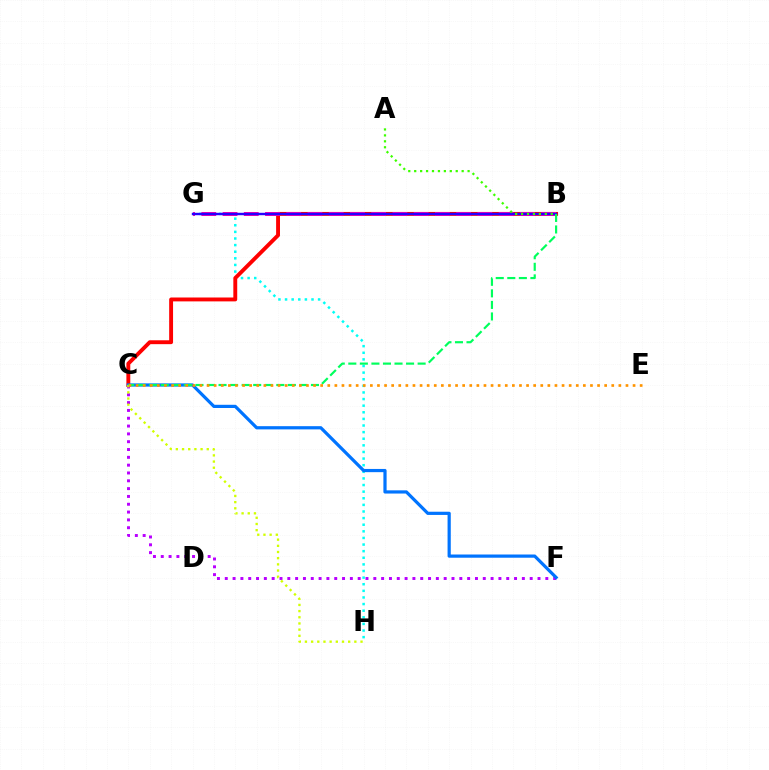{('G', 'H'): [{'color': '#00fff6', 'line_style': 'dotted', 'thickness': 1.8}], ('C', 'F'): [{'color': '#b900ff', 'line_style': 'dotted', 'thickness': 2.12}, {'color': '#0074ff', 'line_style': 'solid', 'thickness': 2.31}], ('B', 'C'): [{'color': '#ff0000', 'line_style': 'solid', 'thickness': 2.8}, {'color': '#00ff5c', 'line_style': 'dashed', 'thickness': 1.57}], ('B', 'G'): [{'color': '#ff00ac', 'line_style': 'dashed', 'thickness': 2.89}, {'color': '#2500ff', 'line_style': 'solid', 'thickness': 1.74}], ('C', 'H'): [{'color': '#d1ff00', 'line_style': 'dotted', 'thickness': 1.68}], ('C', 'E'): [{'color': '#ff9400', 'line_style': 'dotted', 'thickness': 1.93}], ('A', 'B'): [{'color': '#3dff00', 'line_style': 'dotted', 'thickness': 1.61}]}